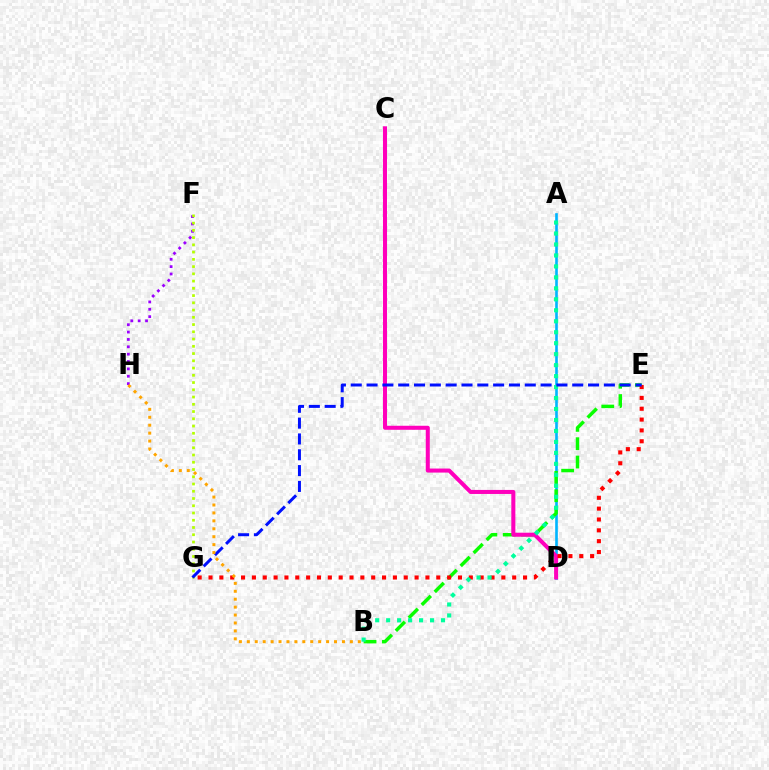{('F', 'H'): [{'color': '#9b00ff', 'line_style': 'dotted', 'thickness': 2.0}], ('F', 'G'): [{'color': '#b3ff00', 'line_style': 'dotted', 'thickness': 1.97}], ('A', 'D'): [{'color': '#00b5ff', 'line_style': 'solid', 'thickness': 1.89}], ('B', 'E'): [{'color': '#08ff00', 'line_style': 'dashed', 'thickness': 2.49}], ('C', 'D'): [{'color': '#ff00bd', 'line_style': 'solid', 'thickness': 2.9}], ('E', 'G'): [{'color': '#ff0000', 'line_style': 'dotted', 'thickness': 2.95}, {'color': '#0010ff', 'line_style': 'dashed', 'thickness': 2.15}], ('A', 'B'): [{'color': '#00ff9d', 'line_style': 'dotted', 'thickness': 2.98}], ('B', 'H'): [{'color': '#ffa500', 'line_style': 'dotted', 'thickness': 2.15}]}